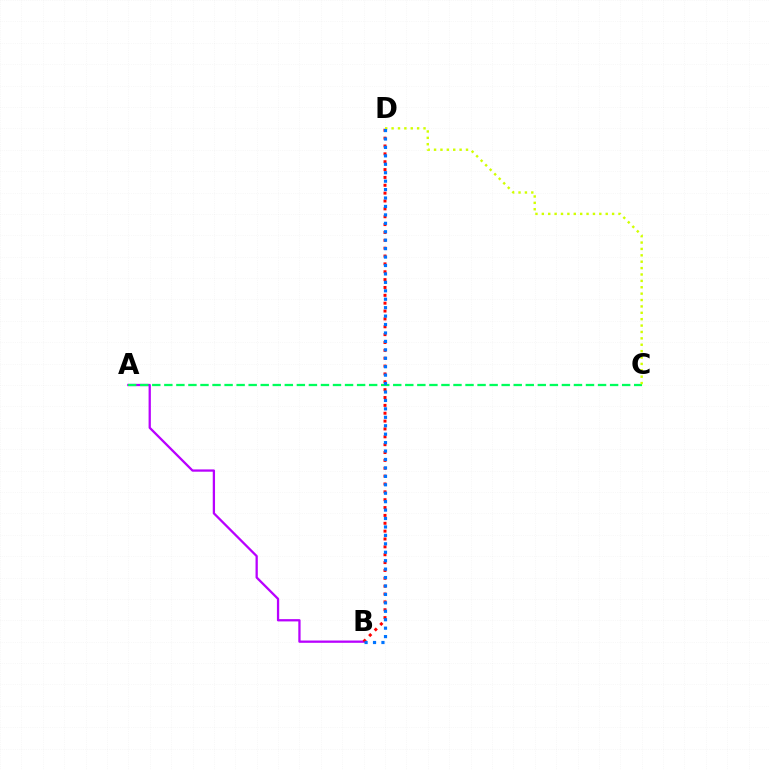{('A', 'B'): [{'color': '#b900ff', 'line_style': 'solid', 'thickness': 1.64}], ('B', 'D'): [{'color': '#ff0000', 'line_style': 'dotted', 'thickness': 2.14}, {'color': '#0074ff', 'line_style': 'dotted', 'thickness': 2.29}], ('A', 'C'): [{'color': '#00ff5c', 'line_style': 'dashed', 'thickness': 1.64}], ('C', 'D'): [{'color': '#d1ff00', 'line_style': 'dotted', 'thickness': 1.74}]}